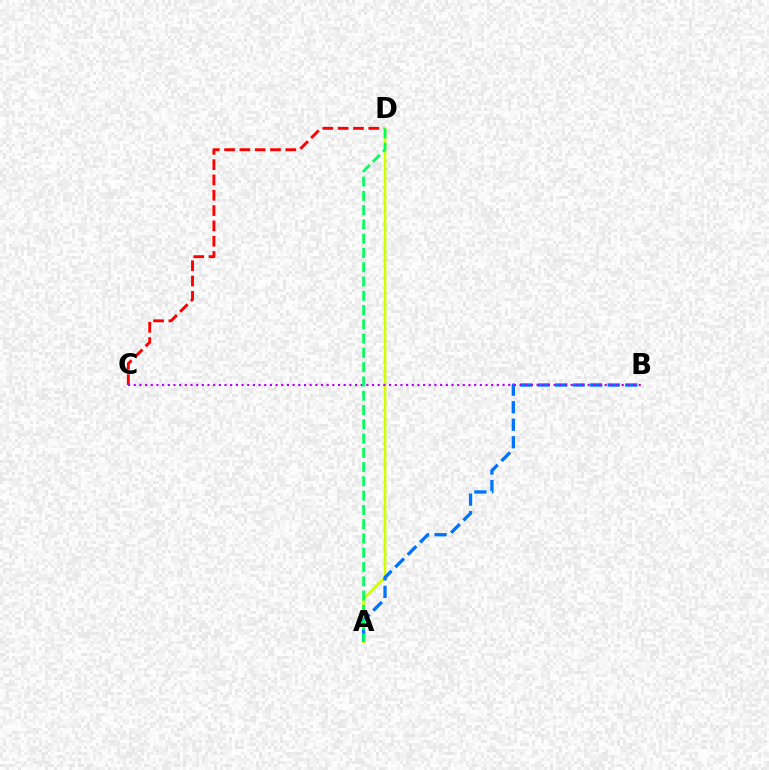{('C', 'D'): [{'color': '#ff0000', 'line_style': 'dashed', 'thickness': 2.08}], ('A', 'D'): [{'color': '#d1ff00', 'line_style': 'solid', 'thickness': 1.95}, {'color': '#00ff5c', 'line_style': 'dashed', 'thickness': 1.94}], ('A', 'B'): [{'color': '#0074ff', 'line_style': 'dashed', 'thickness': 2.38}], ('B', 'C'): [{'color': '#b900ff', 'line_style': 'dotted', 'thickness': 1.54}]}